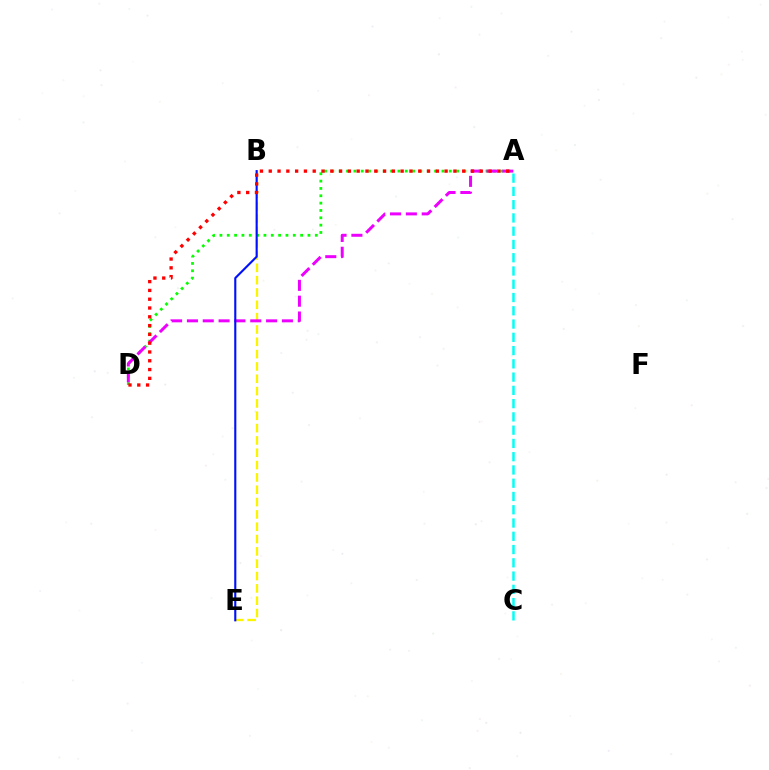{('B', 'E'): [{'color': '#fcf500', 'line_style': 'dashed', 'thickness': 1.67}, {'color': '#0010ff', 'line_style': 'solid', 'thickness': 1.52}], ('A', 'D'): [{'color': '#08ff00', 'line_style': 'dotted', 'thickness': 1.99}, {'color': '#ee00ff', 'line_style': 'dashed', 'thickness': 2.15}, {'color': '#ff0000', 'line_style': 'dotted', 'thickness': 2.39}], ('A', 'C'): [{'color': '#00fff6', 'line_style': 'dashed', 'thickness': 1.8}]}